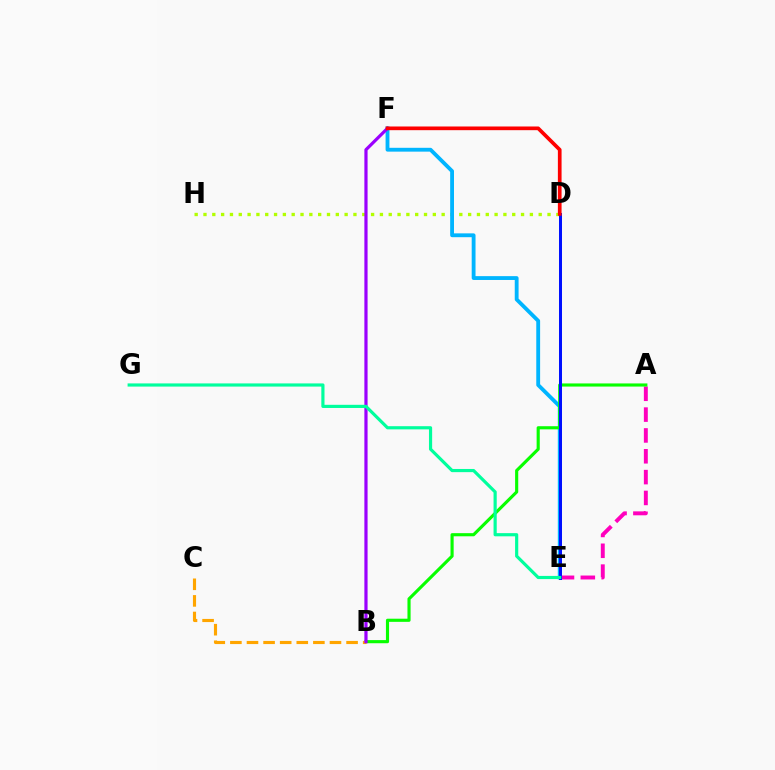{('D', 'H'): [{'color': '#b3ff00', 'line_style': 'dotted', 'thickness': 2.4}], ('E', 'F'): [{'color': '#00b5ff', 'line_style': 'solid', 'thickness': 2.76}], ('A', 'E'): [{'color': '#ff00bd', 'line_style': 'dashed', 'thickness': 2.83}], ('A', 'B'): [{'color': '#08ff00', 'line_style': 'solid', 'thickness': 2.25}], ('D', 'E'): [{'color': '#0010ff', 'line_style': 'solid', 'thickness': 2.17}], ('B', 'C'): [{'color': '#ffa500', 'line_style': 'dashed', 'thickness': 2.25}], ('B', 'F'): [{'color': '#9b00ff', 'line_style': 'solid', 'thickness': 2.31}], ('E', 'G'): [{'color': '#00ff9d', 'line_style': 'solid', 'thickness': 2.28}], ('D', 'F'): [{'color': '#ff0000', 'line_style': 'solid', 'thickness': 2.66}]}